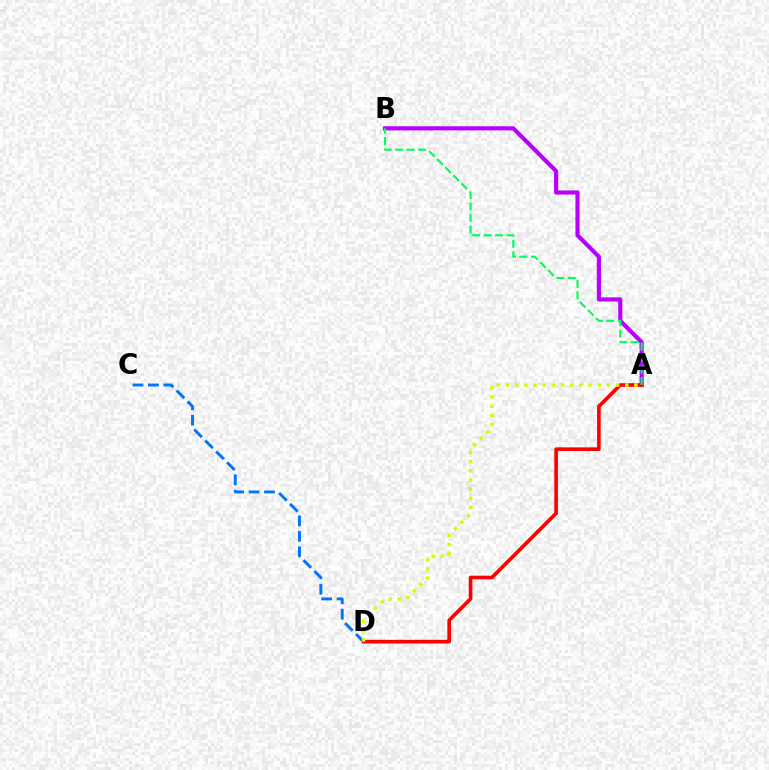{('A', 'B'): [{'color': '#b900ff', 'line_style': 'solid', 'thickness': 2.99}, {'color': '#00ff5c', 'line_style': 'dashed', 'thickness': 1.56}], ('C', 'D'): [{'color': '#0074ff', 'line_style': 'dashed', 'thickness': 2.1}], ('A', 'D'): [{'color': '#ff0000', 'line_style': 'solid', 'thickness': 2.62}, {'color': '#d1ff00', 'line_style': 'dotted', 'thickness': 2.49}]}